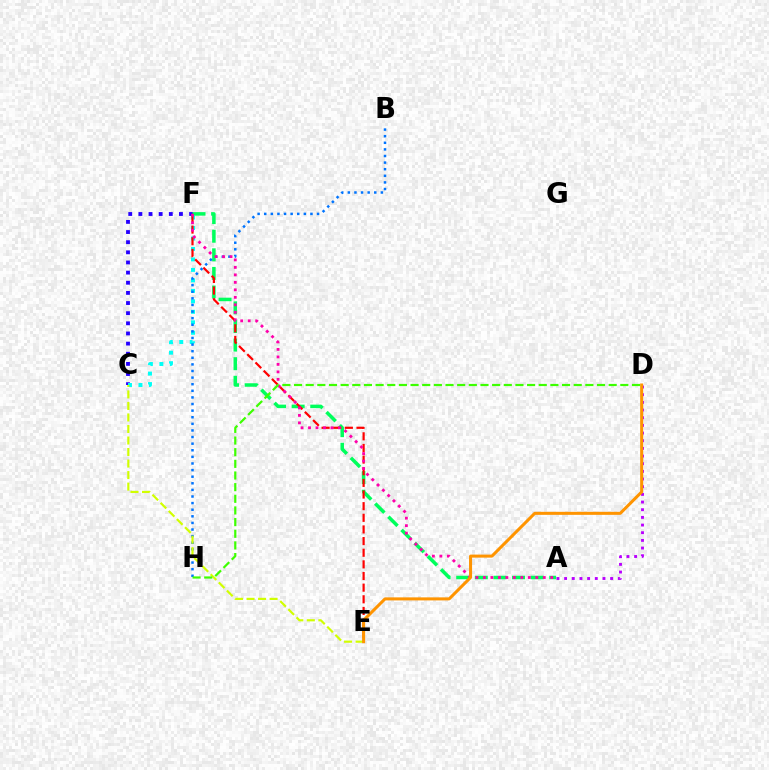{('A', 'D'): [{'color': '#b900ff', 'line_style': 'dotted', 'thickness': 2.08}], ('C', 'F'): [{'color': '#2500ff', 'line_style': 'dotted', 'thickness': 2.76}, {'color': '#00fff6', 'line_style': 'dotted', 'thickness': 2.85}], ('A', 'F'): [{'color': '#00ff5c', 'line_style': 'dashed', 'thickness': 2.53}, {'color': '#ff00ac', 'line_style': 'dotted', 'thickness': 2.03}], ('E', 'F'): [{'color': '#ff0000', 'line_style': 'dashed', 'thickness': 1.58}], ('B', 'H'): [{'color': '#0074ff', 'line_style': 'dotted', 'thickness': 1.79}], ('C', 'E'): [{'color': '#d1ff00', 'line_style': 'dashed', 'thickness': 1.57}], ('D', 'E'): [{'color': '#ff9400', 'line_style': 'solid', 'thickness': 2.18}], ('D', 'H'): [{'color': '#3dff00', 'line_style': 'dashed', 'thickness': 1.58}]}